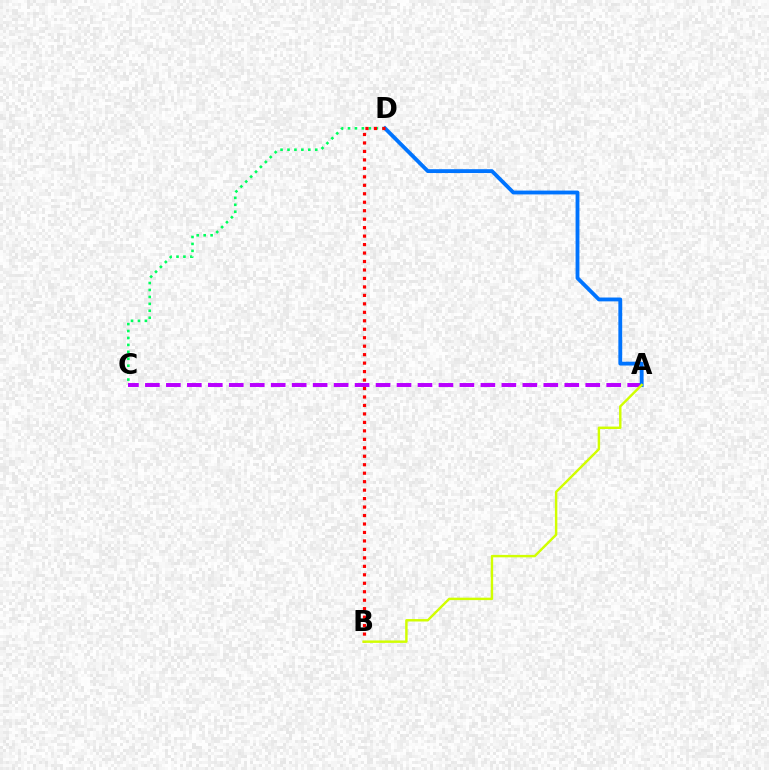{('A', 'C'): [{'color': '#b900ff', 'line_style': 'dashed', 'thickness': 2.85}], ('C', 'D'): [{'color': '#00ff5c', 'line_style': 'dotted', 'thickness': 1.88}], ('A', 'D'): [{'color': '#0074ff', 'line_style': 'solid', 'thickness': 2.76}], ('B', 'D'): [{'color': '#ff0000', 'line_style': 'dotted', 'thickness': 2.3}], ('A', 'B'): [{'color': '#d1ff00', 'line_style': 'solid', 'thickness': 1.75}]}